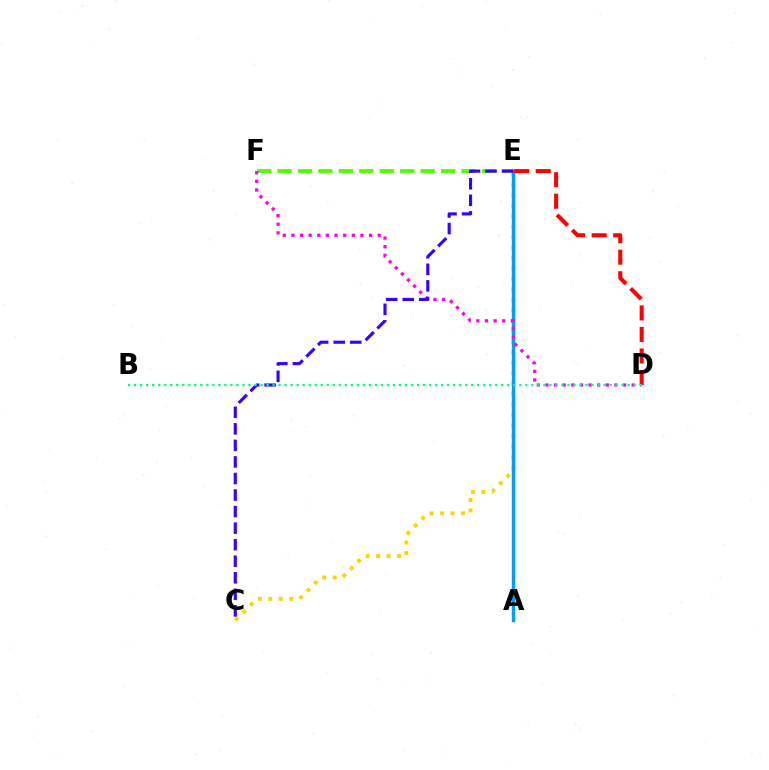{('E', 'F'): [{'color': '#4fff00', 'line_style': 'dashed', 'thickness': 2.78}], ('C', 'E'): [{'color': '#ffd500', 'line_style': 'dotted', 'thickness': 2.84}, {'color': '#3700ff', 'line_style': 'dashed', 'thickness': 2.25}], ('A', 'E'): [{'color': '#009eff', 'line_style': 'solid', 'thickness': 2.45}], ('D', 'F'): [{'color': '#ff00ed', 'line_style': 'dotted', 'thickness': 2.34}], ('D', 'E'): [{'color': '#ff0000', 'line_style': 'dashed', 'thickness': 2.92}], ('B', 'D'): [{'color': '#00ff86', 'line_style': 'dotted', 'thickness': 1.64}]}